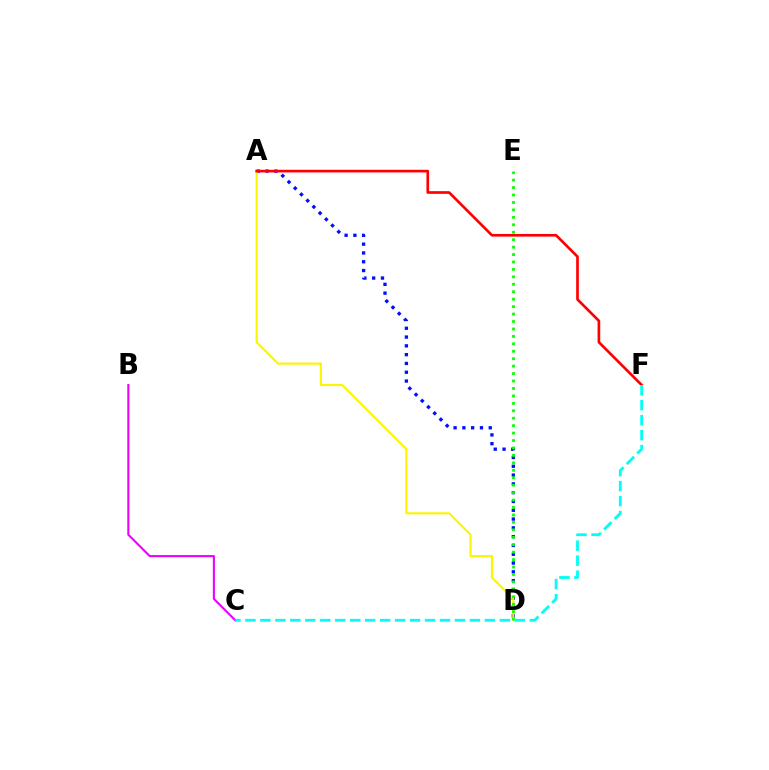{('A', 'D'): [{'color': '#0010ff', 'line_style': 'dotted', 'thickness': 2.39}, {'color': '#fcf500', 'line_style': 'solid', 'thickness': 1.53}], ('A', 'F'): [{'color': '#ff0000', 'line_style': 'solid', 'thickness': 1.92}], ('B', 'C'): [{'color': '#ee00ff', 'line_style': 'solid', 'thickness': 1.51}], ('D', 'E'): [{'color': '#08ff00', 'line_style': 'dotted', 'thickness': 2.02}], ('C', 'F'): [{'color': '#00fff6', 'line_style': 'dashed', 'thickness': 2.03}]}